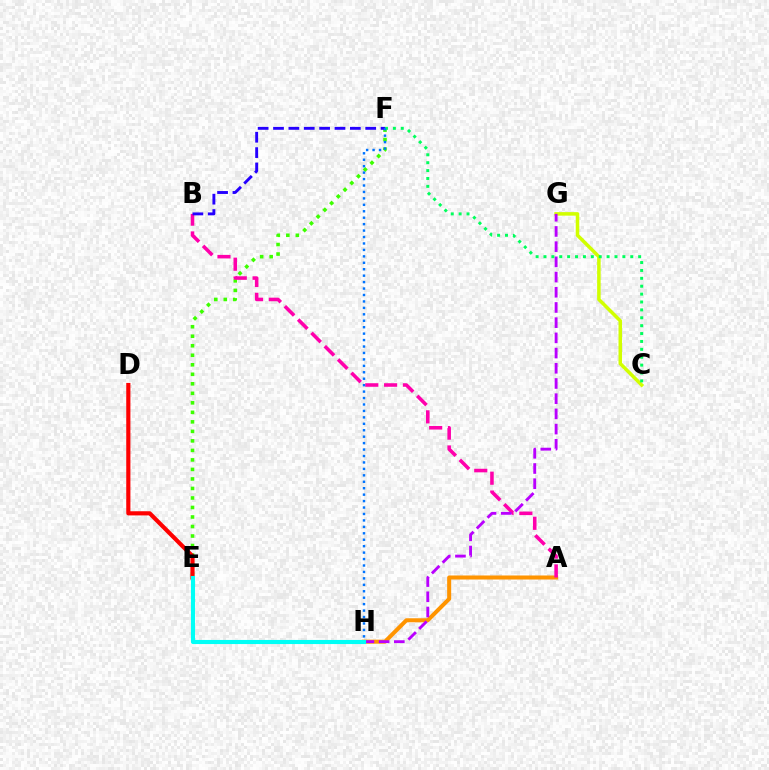{('E', 'F'): [{'color': '#3dff00', 'line_style': 'dotted', 'thickness': 2.58}], ('A', 'H'): [{'color': '#ff9400', 'line_style': 'solid', 'thickness': 2.9}], ('A', 'B'): [{'color': '#ff00ac', 'line_style': 'dashed', 'thickness': 2.56}], ('D', 'E'): [{'color': '#ff0000', 'line_style': 'solid', 'thickness': 3.0}], ('C', 'G'): [{'color': '#d1ff00', 'line_style': 'solid', 'thickness': 2.54}], ('G', 'H'): [{'color': '#b900ff', 'line_style': 'dashed', 'thickness': 2.07}], ('B', 'F'): [{'color': '#2500ff', 'line_style': 'dashed', 'thickness': 2.09}], ('C', 'F'): [{'color': '#00ff5c', 'line_style': 'dotted', 'thickness': 2.14}], ('F', 'H'): [{'color': '#0074ff', 'line_style': 'dotted', 'thickness': 1.75}], ('E', 'H'): [{'color': '#00fff6', 'line_style': 'solid', 'thickness': 2.95}]}